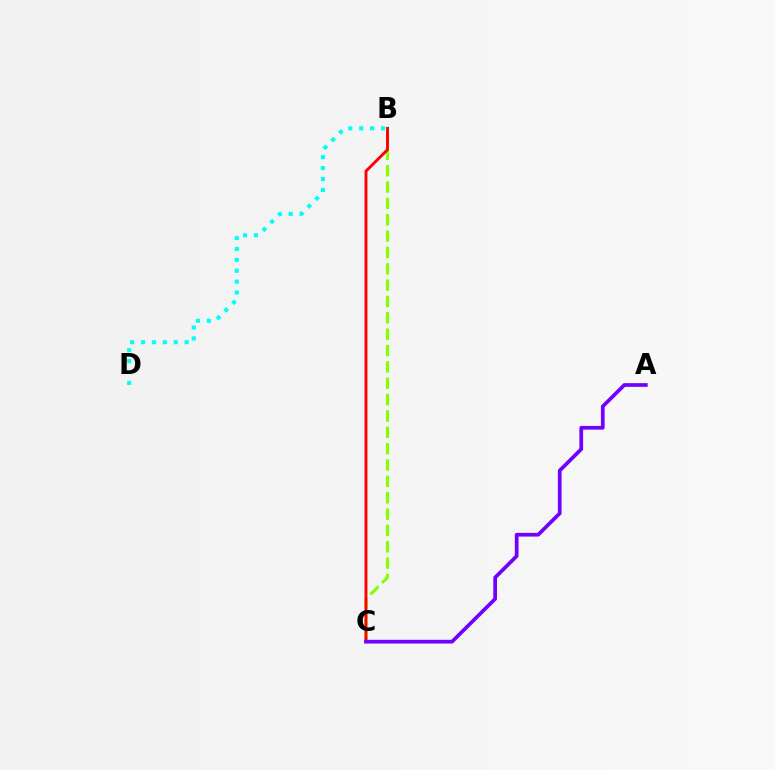{('B', 'C'): [{'color': '#84ff00', 'line_style': 'dashed', 'thickness': 2.22}, {'color': '#ff0000', 'line_style': 'solid', 'thickness': 2.09}], ('B', 'D'): [{'color': '#00fff6', 'line_style': 'dotted', 'thickness': 2.96}], ('A', 'C'): [{'color': '#7200ff', 'line_style': 'solid', 'thickness': 2.67}]}